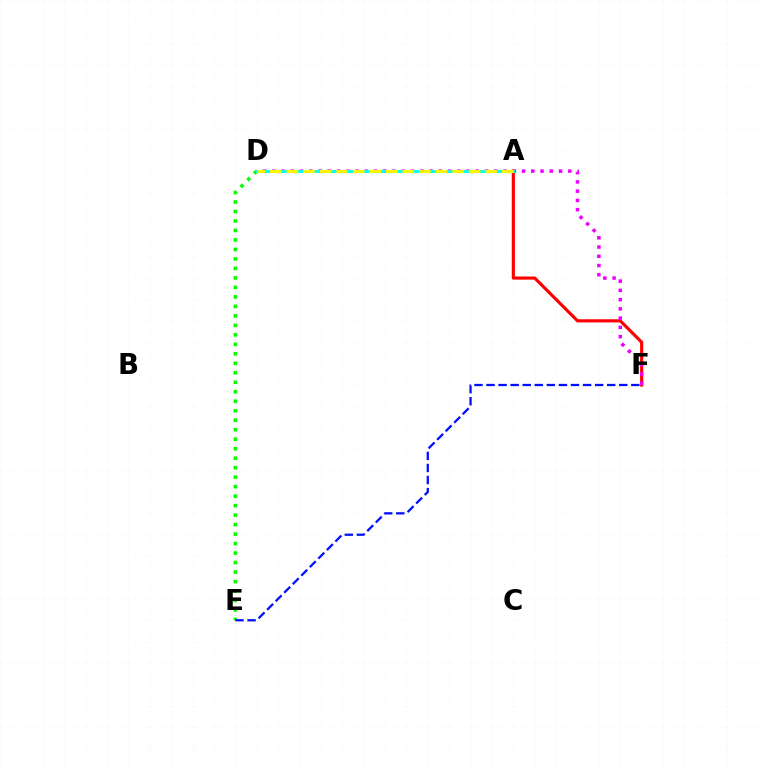{('A', 'F'): [{'color': '#ff0000', 'line_style': 'solid', 'thickness': 2.26}], ('D', 'F'): [{'color': '#ee00ff', 'line_style': 'dotted', 'thickness': 2.51}], ('D', 'E'): [{'color': '#08ff00', 'line_style': 'dotted', 'thickness': 2.58}], ('A', 'D'): [{'color': '#00fff6', 'line_style': 'solid', 'thickness': 2.1}, {'color': '#fcf500', 'line_style': 'dashed', 'thickness': 2.25}], ('E', 'F'): [{'color': '#0010ff', 'line_style': 'dashed', 'thickness': 1.64}]}